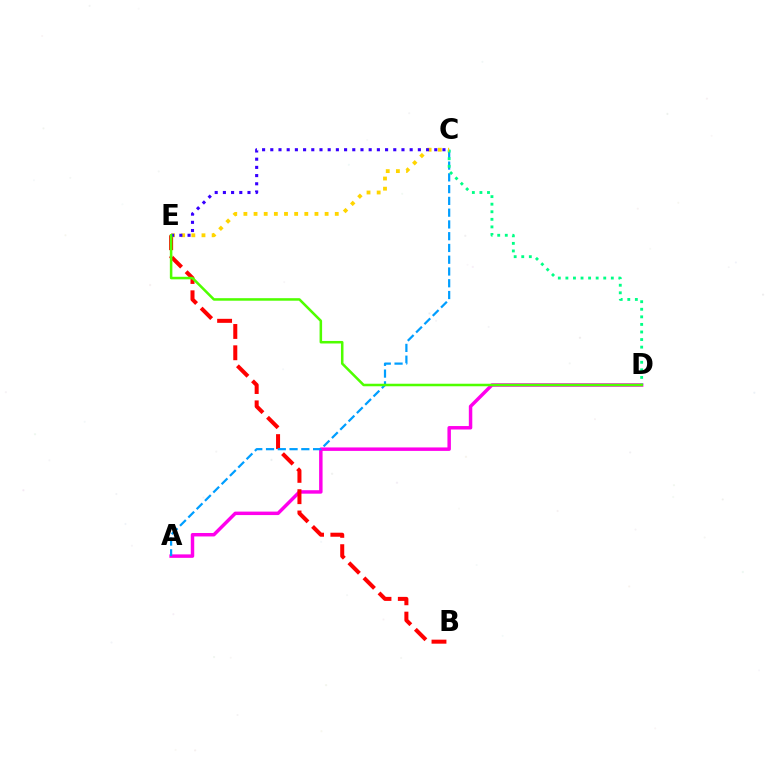{('A', 'D'): [{'color': '#ff00ed', 'line_style': 'solid', 'thickness': 2.49}], ('B', 'E'): [{'color': '#ff0000', 'line_style': 'dashed', 'thickness': 2.89}], ('A', 'C'): [{'color': '#009eff', 'line_style': 'dashed', 'thickness': 1.6}], ('C', 'D'): [{'color': '#00ff86', 'line_style': 'dotted', 'thickness': 2.06}], ('C', 'E'): [{'color': '#ffd500', 'line_style': 'dotted', 'thickness': 2.76}, {'color': '#3700ff', 'line_style': 'dotted', 'thickness': 2.23}], ('D', 'E'): [{'color': '#4fff00', 'line_style': 'solid', 'thickness': 1.82}]}